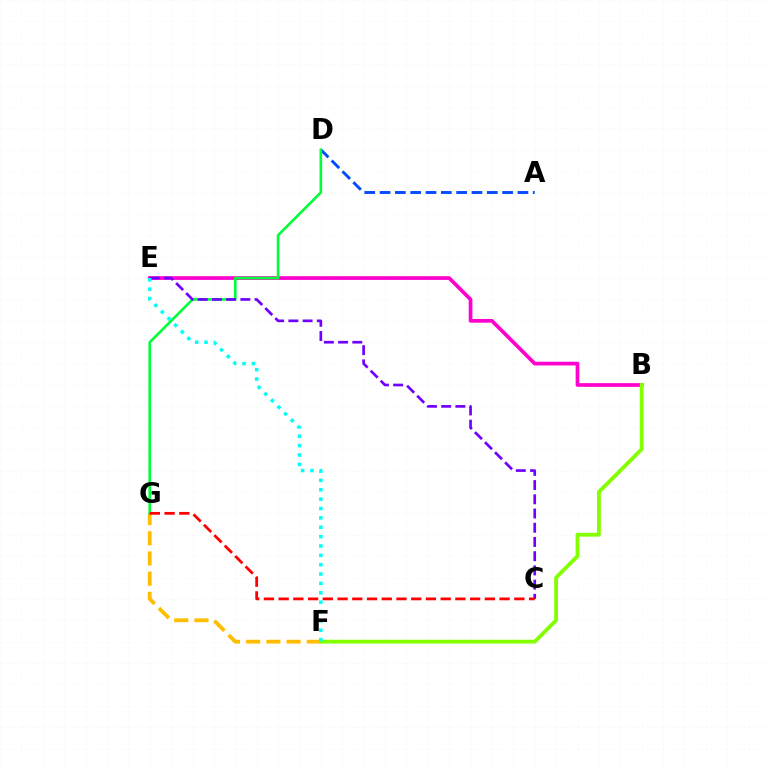{('B', 'E'): [{'color': '#ff00cf', 'line_style': 'solid', 'thickness': 2.67}], ('F', 'G'): [{'color': '#ffbd00', 'line_style': 'dashed', 'thickness': 2.74}], ('A', 'D'): [{'color': '#004bff', 'line_style': 'dashed', 'thickness': 2.08}], ('D', 'G'): [{'color': '#00ff39', 'line_style': 'solid', 'thickness': 1.89}], ('B', 'F'): [{'color': '#84ff00', 'line_style': 'solid', 'thickness': 2.75}], ('C', 'E'): [{'color': '#7200ff', 'line_style': 'dashed', 'thickness': 1.93}], ('C', 'G'): [{'color': '#ff0000', 'line_style': 'dashed', 'thickness': 2.0}], ('E', 'F'): [{'color': '#00fff6', 'line_style': 'dotted', 'thickness': 2.54}]}